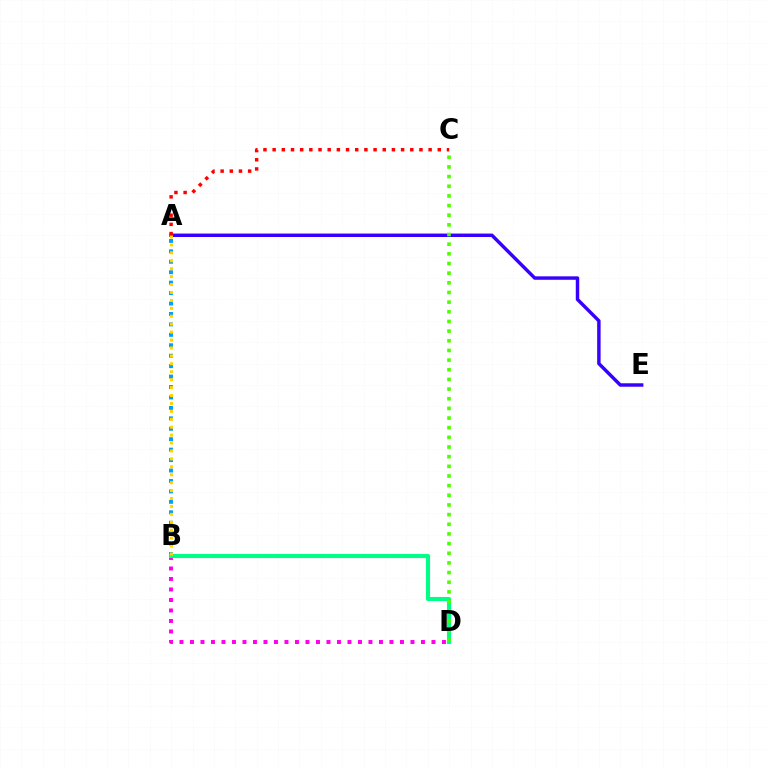{('A', 'B'): [{'color': '#009eff', 'line_style': 'dotted', 'thickness': 2.84}, {'color': '#ffd500', 'line_style': 'dotted', 'thickness': 2.15}], ('A', 'E'): [{'color': '#3700ff', 'line_style': 'solid', 'thickness': 2.48}], ('B', 'D'): [{'color': '#ff00ed', 'line_style': 'dotted', 'thickness': 2.85}, {'color': '#00ff86', 'line_style': 'solid', 'thickness': 2.96}], ('A', 'C'): [{'color': '#ff0000', 'line_style': 'dotted', 'thickness': 2.49}], ('C', 'D'): [{'color': '#4fff00', 'line_style': 'dotted', 'thickness': 2.62}]}